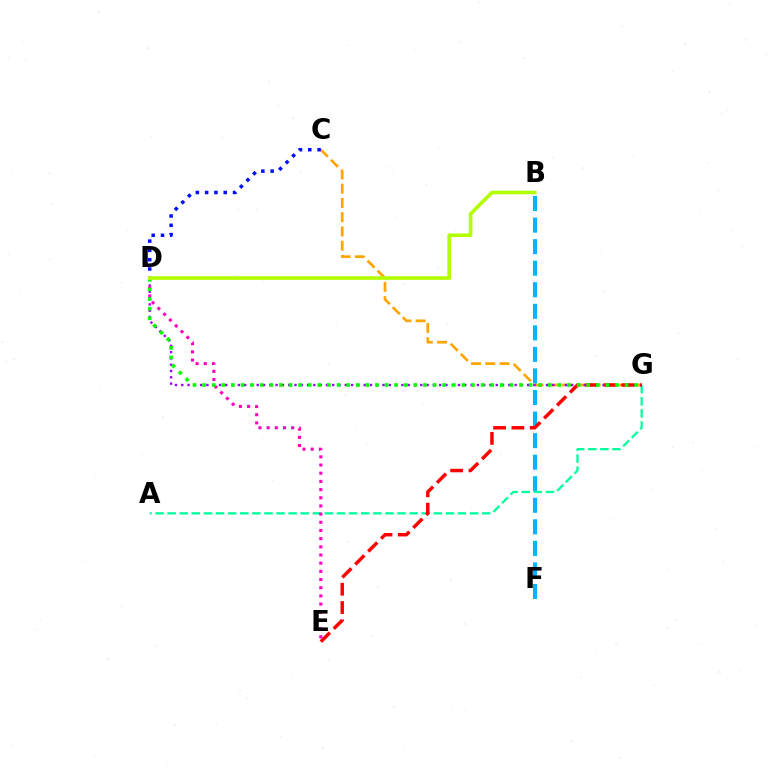{('A', 'G'): [{'color': '#00ff9d', 'line_style': 'dashed', 'thickness': 1.64}], ('C', 'G'): [{'color': '#ffa500', 'line_style': 'dashed', 'thickness': 1.94}], ('D', 'G'): [{'color': '#9b00ff', 'line_style': 'dotted', 'thickness': 1.71}, {'color': '#08ff00', 'line_style': 'dotted', 'thickness': 2.61}], ('B', 'F'): [{'color': '#00b5ff', 'line_style': 'dashed', 'thickness': 2.93}], ('D', 'E'): [{'color': '#ff00bd', 'line_style': 'dotted', 'thickness': 2.22}], ('C', 'D'): [{'color': '#0010ff', 'line_style': 'dotted', 'thickness': 2.53}], ('E', 'G'): [{'color': '#ff0000', 'line_style': 'dashed', 'thickness': 2.49}], ('B', 'D'): [{'color': '#b3ff00', 'line_style': 'solid', 'thickness': 2.62}]}